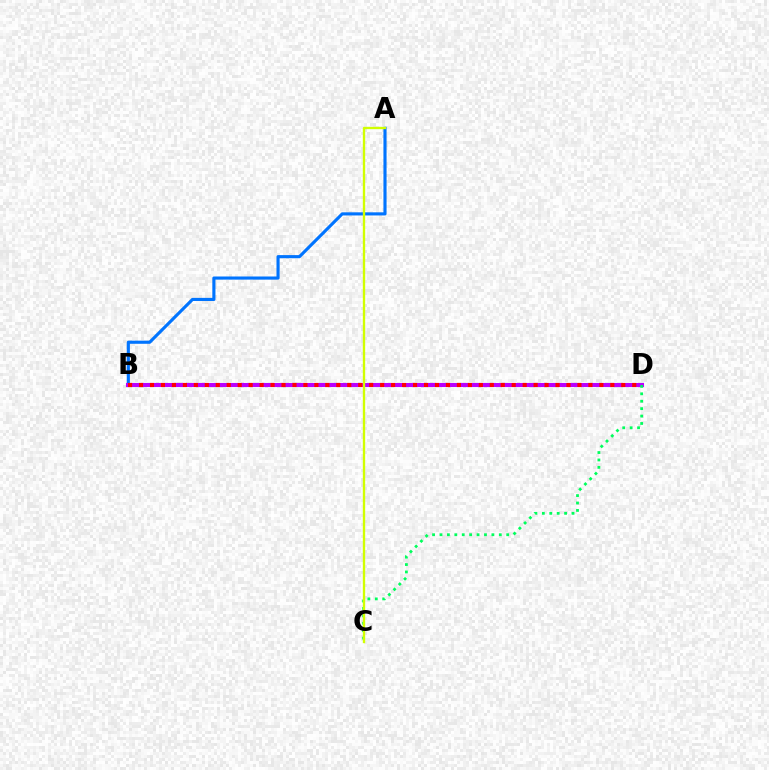{('A', 'B'): [{'color': '#0074ff', 'line_style': 'solid', 'thickness': 2.25}], ('B', 'D'): [{'color': '#b900ff', 'line_style': 'solid', 'thickness': 2.92}, {'color': '#ff0000', 'line_style': 'dotted', 'thickness': 2.98}], ('C', 'D'): [{'color': '#00ff5c', 'line_style': 'dotted', 'thickness': 2.01}], ('A', 'C'): [{'color': '#d1ff00', 'line_style': 'solid', 'thickness': 1.69}]}